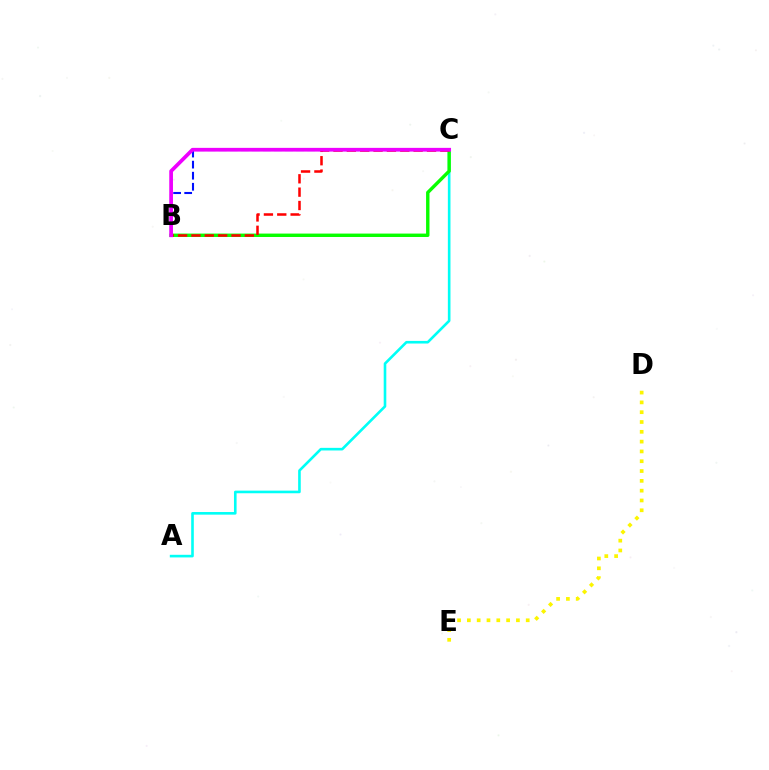{('B', 'C'): [{'color': '#0010ff', 'line_style': 'dashed', 'thickness': 1.5}, {'color': '#08ff00', 'line_style': 'solid', 'thickness': 2.45}, {'color': '#ff0000', 'line_style': 'dashed', 'thickness': 1.81}, {'color': '#ee00ff', 'line_style': 'solid', 'thickness': 2.68}], ('A', 'C'): [{'color': '#00fff6', 'line_style': 'solid', 'thickness': 1.89}], ('D', 'E'): [{'color': '#fcf500', 'line_style': 'dotted', 'thickness': 2.66}]}